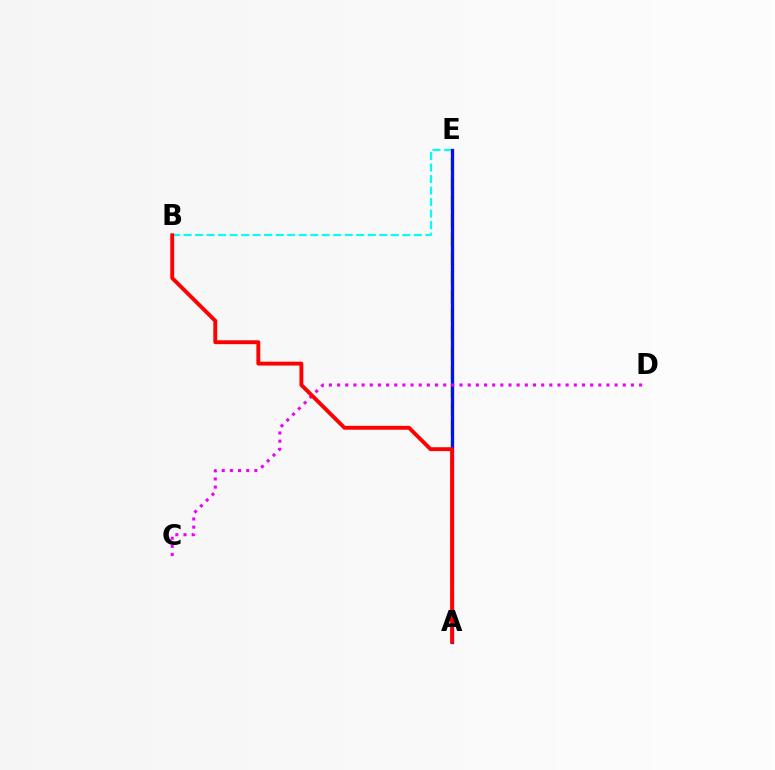{('A', 'E'): [{'color': '#08ff00', 'line_style': 'dotted', 'thickness': 1.58}, {'color': '#fcf500', 'line_style': 'dashed', 'thickness': 2.56}, {'color': '#0010ff', 'line_style': 'solid', 'thickness': 2.37}], ('B', 'E'): [{'color': '#00fff6', 'line_style': 'dashed', 'thickness': 1.56}], ('C', 'D'): [{'color': '#ee00ff', 'line_style': 'dotted', 'thickness': 2.22}], ('A', 'B'): [{'color': '#ff0000', 'line_style': 'solid', 'thickness': 2.8}]}